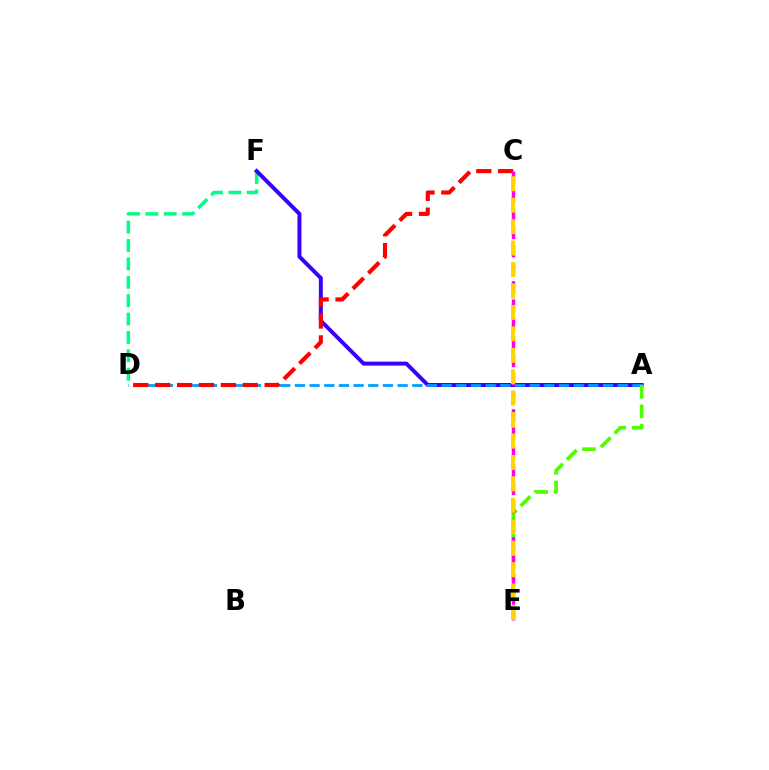{('D', 'F'): [{'color': '#00ff86', 'line_style': 'dashed', 'thickness': 2.5}], ('A', 'F'): [{'color': '#3700ff', 'line_style': 'solid', 'thickness': 2.86}], ('A', 'D'): [{'color': '#009eff', 'line_style': 'dashed', 'thickness': 1.99}], ('A', 'E'): [{'color': '#4fff00', 'line_style': 'dashed', 'thickness': 2.65}], ('C', 'D'): [{'color': '#ff0000', 'line_style': 'dashed', 'thickness': 2.97}], ('C', 'E'): [{'color': '#ff00ed', 'line_style': 'dashed', 'thickness': 2.48}, {'color': '#ffd500', 'line_style': 'dashed', 'thickness': 2.91}]}